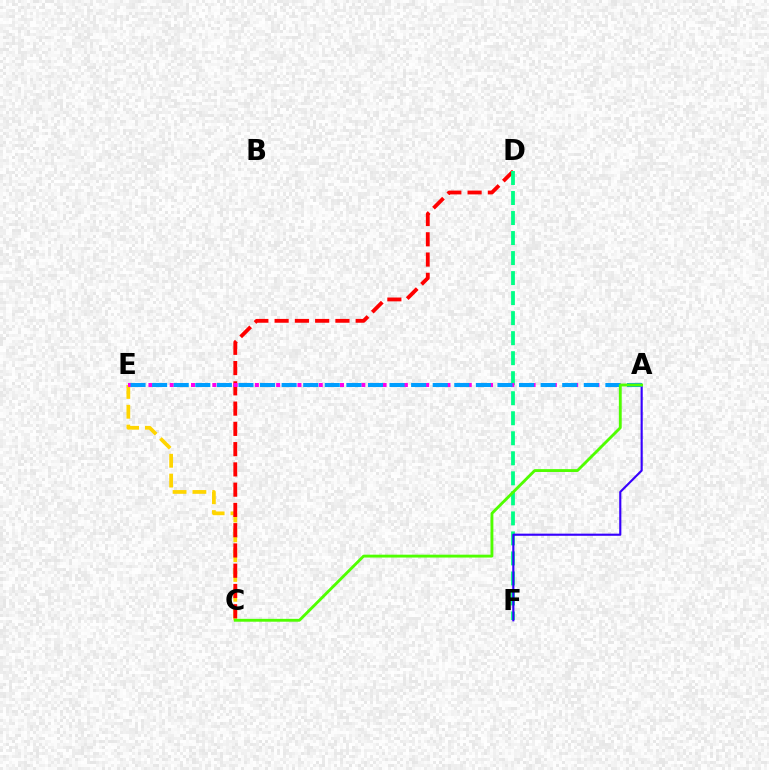{('C', 'E'): [{'color': '#ffd500', 'line_style': 'dashed', 'thickness': 2.69}], ('C', 'D'): [{'color': '#ff0000', 'line_style': 'dashed', 'thickness': 2.75}], ('D', 'F'): [{'color': '#00ff86', 'line_style': 'dashed', 'thickness': 2.72}], ('A', 'F'): [{'color': '#3700ff', 'line_style': 'solid', 'thickness': 1.54}], ('A', 'E'): [{'color': '#ff00ed', 'line_style': 'dotted', 'thickness': 2.89}, {'color': '#009eff', 'line_style': 'dashed', 'thickness': 2.93}], ('A', 'C'): [{'color': '#4fff00', 'line_style': 'solid', 'thickness': 2.06}]}